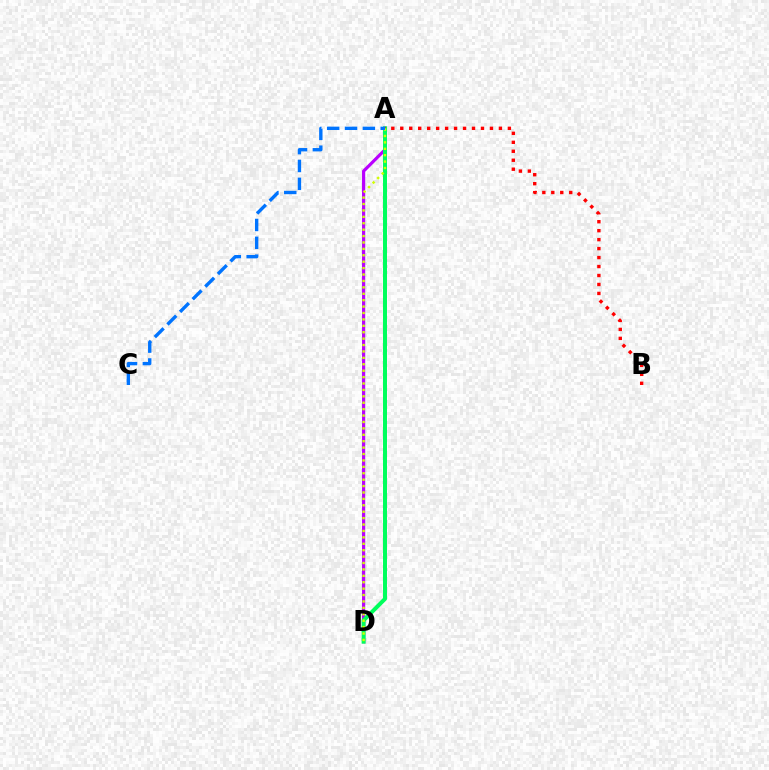{('A', 'D'): [{'color': '#b900ff', 'line_style': 'solid', 'thickness': 2.29}, {'color': '#00ff5c', 'line_style': 'solid', 'thickness': 2.88}, {'color': '#d1ff00', 'line_style': 'dotted', 'thickness': 1.74}], ('A', 'B'): [{'color': '#ff0000', 'line_style': 'dotted', 'thickness': 2.44}], ('A', 'C'): [{'color': '#0074ff', 'line_style': 'dashed', 'thickness': 2.42}]}